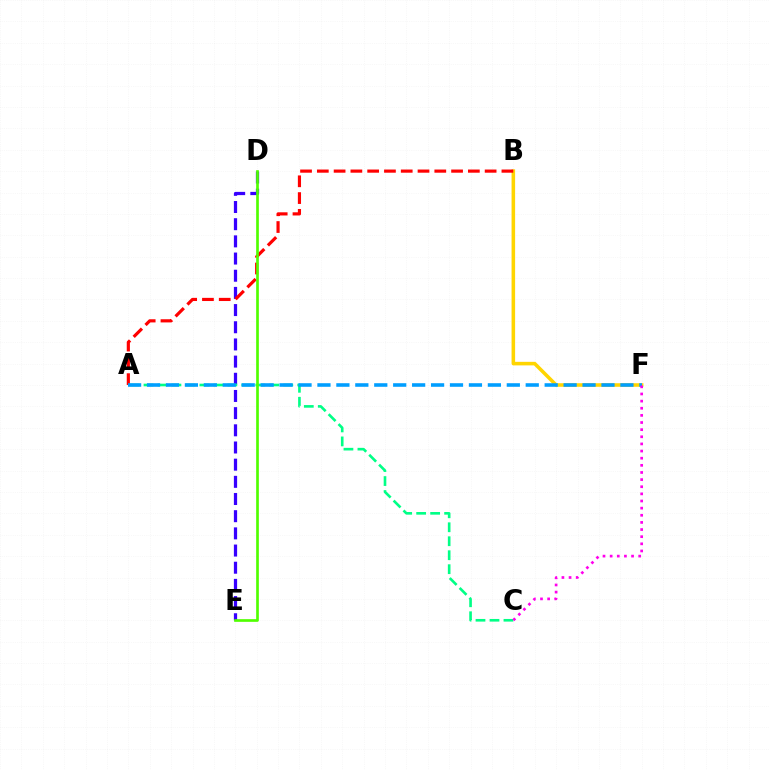{('D', 'E'): [{'color': '#3700ff', 'line_style': 'dashed', 'thickness': 2.33}, {'color': '#4fff00', 'line_style': 'solid', 'thickness': 1.93}], ('B', 'F'): [{'color': '#ffd500', 'line_style': 'solid', 'thickness': 2.56}], ('A', 'C'): [{'color': '#00ff86', 'line_style': 'dashed', 'thickness': 1.9}], ('A', 'B'): [{'color': '#ff0000', 'line_style': 'dashed', 'thickness': 2.28}], ('A', 'F'): [{'color': '#009eff', 'line_style': 'dashed', 'thickness': 2.57}], ('C', 'F'): [{'color': '#ff00ed', 'line_style': 'dotted', 'thickness': 1.94}]}